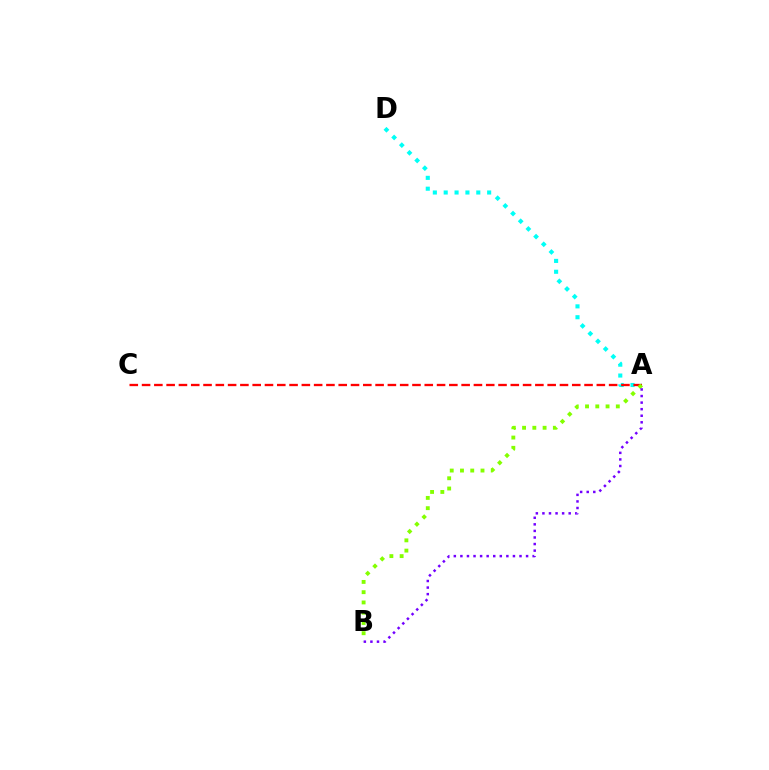{('A', 'D'): [{'color': '#00fff6', 'line_style': 'dotted', 'thickness': 2.95}], ('A', 'C'): [{'color': '#ff0000', 'line_style': 'dashed', 'thickness': 1.67}], ('A', 'B'): [{'color': '#84ff00', 'line_style': 'dotted', 'thickness': 2.79}, {'color': '#7200ff', 'line_style': 'dotted', 'thickness': 1.78}]}